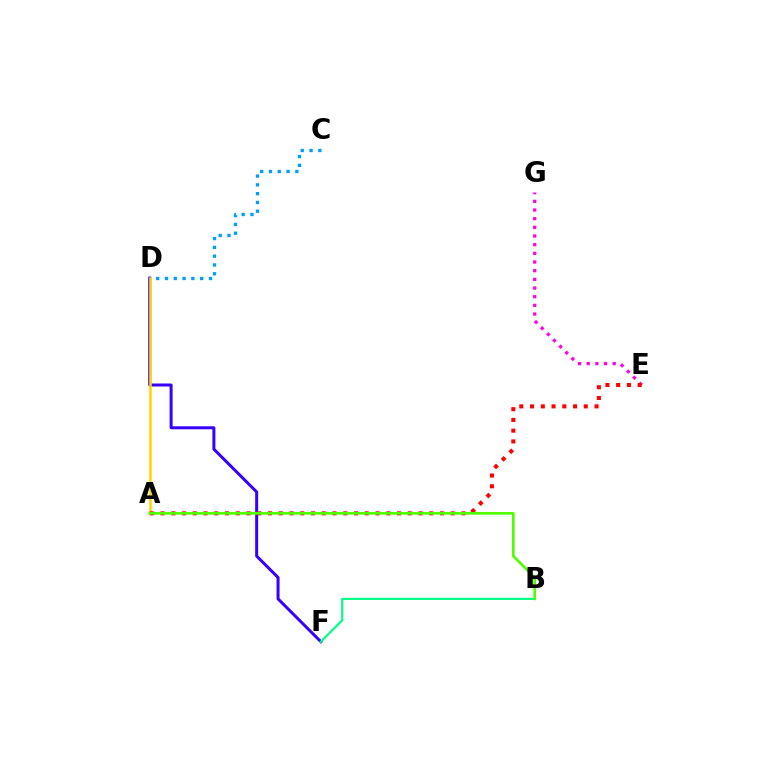{('D', 'F'): [{'color': '#3700ff', 'line_style': 'solid', 'thickness': 2.16}], ('E', 'G'): [{'color': '#ff00ed', 'line_style': 'dotted', 'thickness': 2.36}], ('B', 'F'): [{'color': '#00ff86', 'line_style': 'solid', 'thickness': 1.57}], ('A', 'D'): [{'color': '#ffd500', 'line_style': 'solid', 'thickness': 1.83}], ('C', 'D'): [{'color': '#009eff', 'line_style': 'dotted', 'thickness': 2.39}], ('A', 'E'): [{'color': '#ff0000', 'line_style': 'dotted', 'thickness': 2.92}], ('A', 'B'): [{'color': '#4fff00', 'line_style': 'solid', 'thickness': 1.91}]}